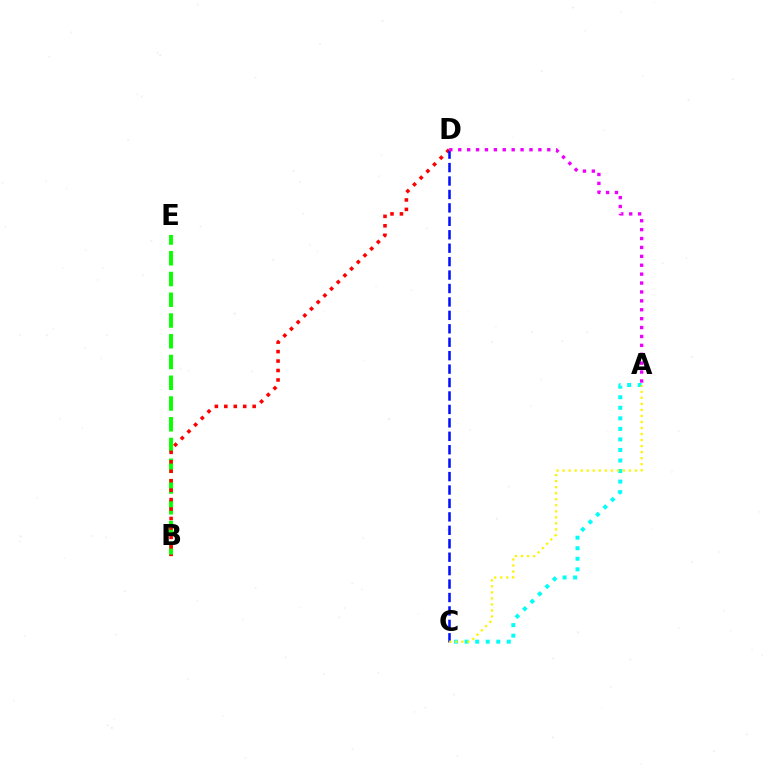{('A', 'C'): [{'color': '#00fff6', 'line_style': 'dotted', 'thickness': 2.86}, {'color': '#fcf500', 'line_style': 'dotted', 'thickness': 1.64}], ('B', 'E'): [{'color': '#08ff00', 'line_style': 'dashed', 'thickness': 2.82}], ('B', 'D'): [{'color': '#ff0000', 'line_style': 'dotted', 'thickness': 2.57}], ('C', 'D'): [{'color': '#0010ff', 'line_style': 'dashed', 'thickness': 1.83}], ('A', 'D'): [{'color': '#ee00ff', 'line_style': 'dotted', 'thickness': 2.42}]}